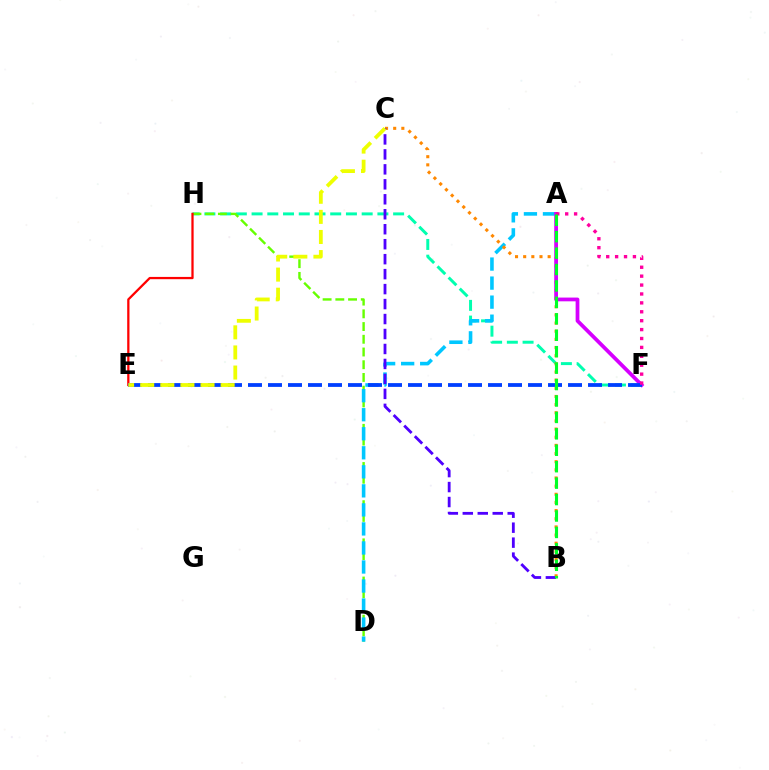{('F', 'H'): [{'color': '#00ffaf', 'line_style': 'dashed', 'thickness': 2.14}], ('D', 'H'): [{'color': '#66ff00', 'line_style': 'dashed', 'thickness': 1.73}], ('A', 'D'): [{'color': '#00c7ff', 'line_style': 'dashed', 'thickness': 2.59}], ('B', 'C'): [{'color': '#ff8800', 'line_style': 'dotted', 'thickness': 2.22}, {'color': '#4f00ff', 'line_style': 'dashed', 'thickness': 2.03}], ('A', 'F'): [{'color': '#d600ff', 'line_style': 'solid', 'thickness': 2.7}, {'color': '#ff00a0', 'line_style': 'dotted', 'thickness': 2.42}], ('E', 'H'): [{'color': '#ff0000', 'line_style': 'solid', 'thickness': 1.63}], ('E', 'F'): [{'color': '#003fff', 'line_style': 'dashed', 'thickness': 2.72}], ('C', 'E'): [{'color': '#eeff00', 'line_style': 'dashed', 'thickness': 2.73}], ('A', 'B'): [{'color': '#00ff27', 'line_style': 'dashed', 'thickness': 2.23}]}